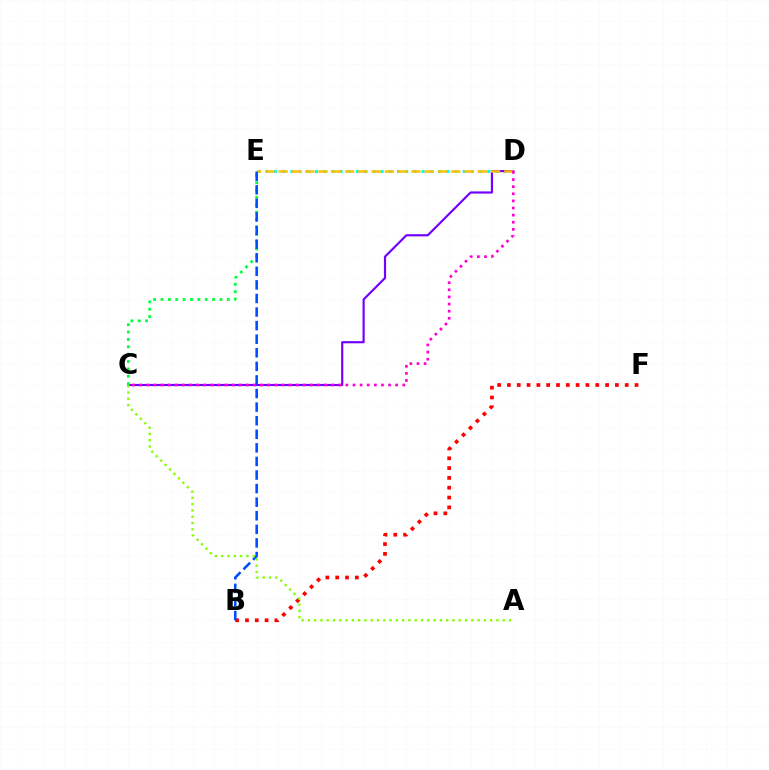{('D', 'E'): [{'color': '#00fff6', 'line_style': 'dotted', 'thickness': 2.23}, {'color': '#ffbd00', 'line_style': 'dashed', 'thickness': 1.8}], ('C', 'D'): [{'color': '#7200ff', 'line_style': 'solid', 'thickness': 1.56}, {'color': '#ff00cf', 'line_style': 'dotted', 'thickness': 1.93}], ('B', 'F'): [{'color': '#ff0000', 'line_style': 'dotted', 'thickness': 2.67}], ('C', 'E'): [{'color': '#00ff39', 'line_style': 'dotted', 'thickness': 2.0}], ('B', 'E'): [{'color': '#004bff', 'line_style': 'dashed', 'thickness': 1.84}], ('A', 'C'): [{'color': '#84ff00', 'line_style': 'dotted', 'thickness': 1.71}]}